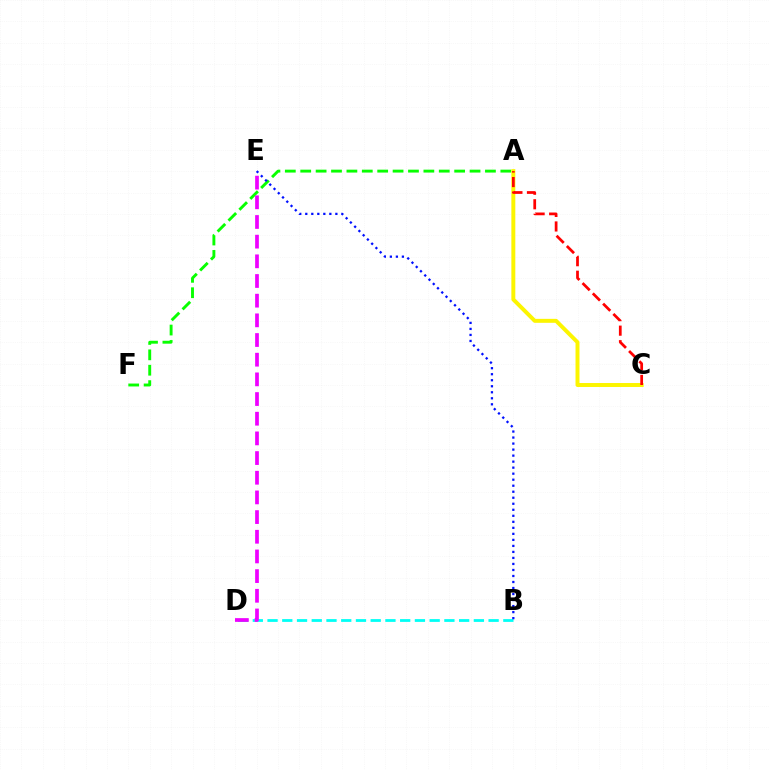{('A', 'F'): [{'color': '#08ff00', 'line_style': 'dashed', 'thickness': 2.09}], ('B', 'D'): [{'color': '#00fff6', 'line_style': 'dashed', 'thickness': 2.0}], ('A', 'C'): [{'color': '#fcf500', 'line_style': 'solid', 'thickness': 2.85}, {'color': '#ff0000', 'line_style': 'dashed', 'thickness': 1.97}], ('D', 'E'): [{'color': '#ee00ff', 'line_style': 'dashed', 'thickness': 2.67}], ('B', 'E'): [{'color': '#0010ff', 'line_style': 'dotted', 'thickness': 1.64}]}